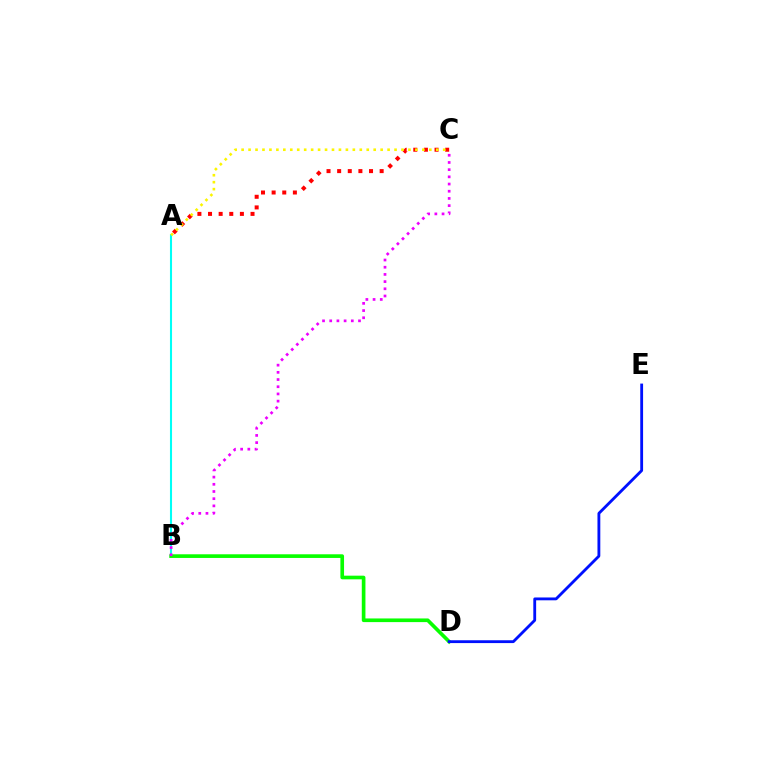{('A', 'B'): [{'color': '#00fff6', 'line_style': 'solid', 'thickness': 1.5}], ('A', 'C'): [{'color': '#ff0000', 'line_style': 'dotted', 'thickness': 2.89}, {'color': '#fcf500', 'line_style': 'dotted', 'thickness': 1.89}], ('B', 'D'): [{'color': '#08ff00', 'line_style': 'solid', 'thickness': 2.63}], ('D', 'E'): [{'color': '#0010ff', 'line_style': 'solid', 'thickness': 2.04}], ('B', 'C'): [{'color': '#ee00ff', 'line_style': 'dotted', 'thickness': 1.95}]}